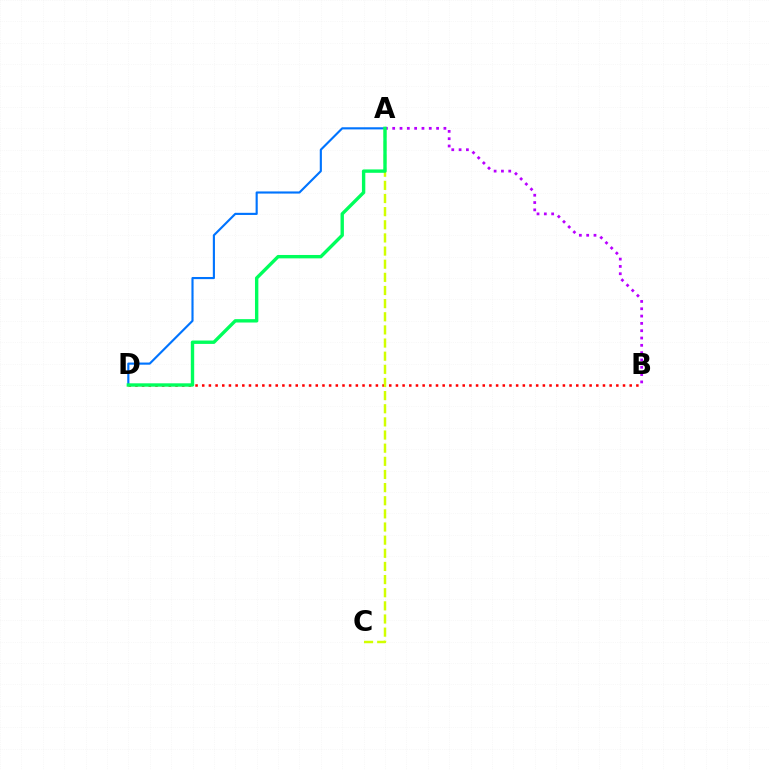{('A', 'D'): [{'color': '#0074ff', 'line_style': 'solid', 'thickness': 1.54}, {'color': '#00ff5c', 'line_style': 'solid', 'thickness': 2.43}], ('B', 'D'): [{'color': '#ff0000', 'line_style': 'dotted', 'thickness': 1.81}], ('A', 'C'): [{'color': '#d1ff00', 'line_style': 'dashed', 'thickness': 1.79}], ('A', 'B'): [{'color': '#b900ff', 'line_style': 'dotted', 'thickness': 1.99}]}